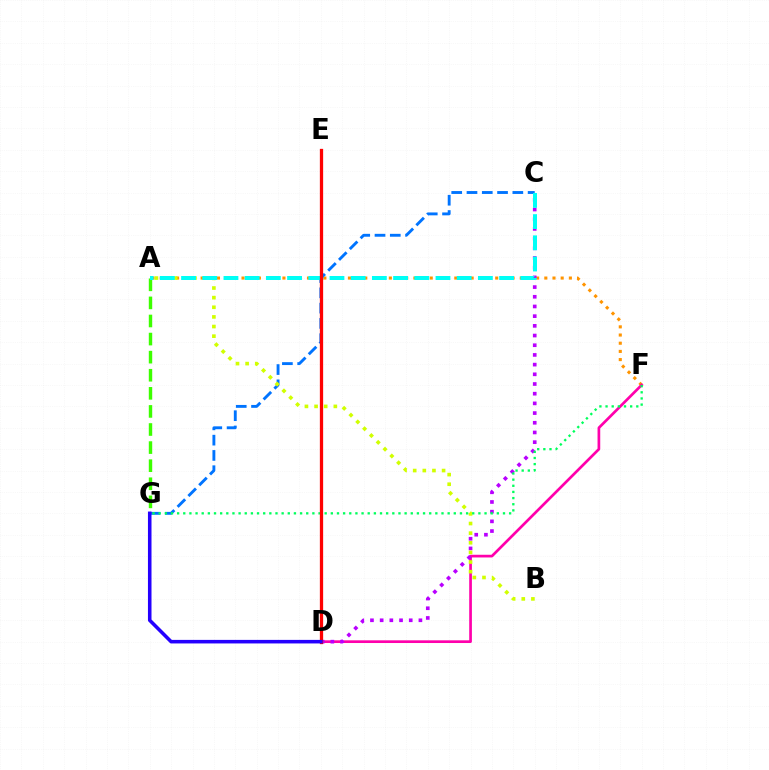{('A', 'F'): [{'color': '#ff9400', 'line_style': 'dotted', 'thickness': 2.22}], ('A', 'G'): [{'color': '#3dff00', 'line_style': 'dashed', 'thickness': 2.46}], ('D', 'F'): [{'color': '#ff00ac', 'line_style': 'solid', 'thickness': 1.94}], ('C', 'D'): [{'color': '#b900ff', 'line_style': 'dotted', 'thickness': 2.63}], ('C', 'G'): [{'color': '#0074ff', 'line_style': 'dashed', 'thickness': 2.08}], ('A', 'B'): [{'color': '#d1ff00', 'line_style': 'dotted', 'thickness': 2.62}], ('F', 'G'): [{'color': '#00ff5c', 'line_style': 'dotted', 'thickness': 1.67}], ('A', 'C'): [{'color': '#00fff6', 'line_style': 'dashed', 'thickness': 2.88}], ('D', 'E'): [{'color': '#ff0000', 'line_style': 'solid', 'thickness': 2.36}], ('D', 'G'): [{'color': '#2500ff', 'line_style': 'solid', 'thickness': 2.56}]}